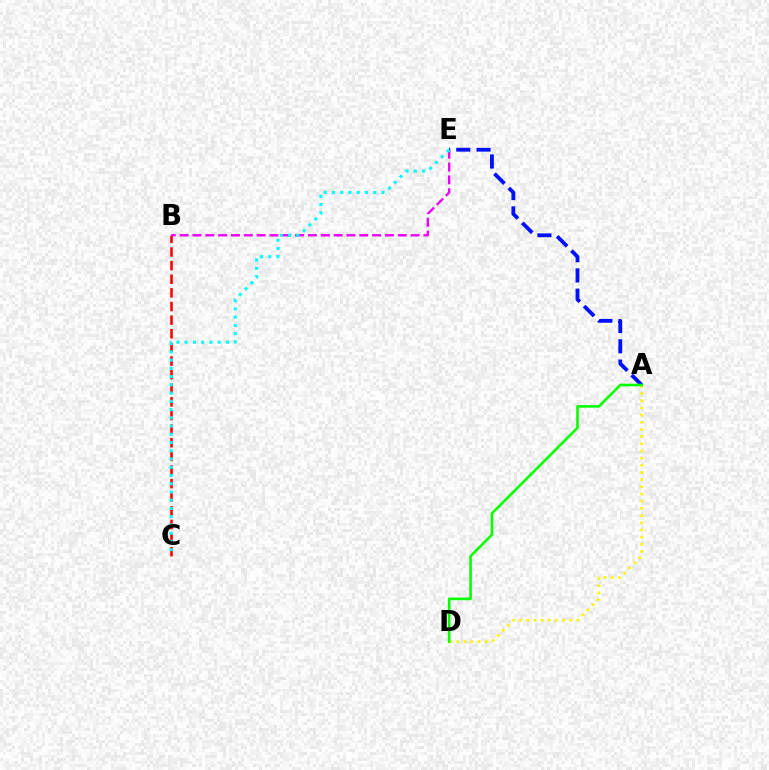{('A', 'E'): [{'color': '#0010ff', 'line_style': 'dashed', 'thickness': 2.75}], ('B', 'C'): [{'color': '#ff0000', 'line_style': 'dashed', 'thickness': 1.85}], ('A', 'D'): [{'color': '#fcf500', 'line_style': 'dotted', 'thickness': 1.95}, {'color': '#08ff00', 'line_style': 'solid', 'thickness': 1.88}], ('B', 'E'): [{'color': '#ee00ff', 'line_style': 'dashed', 'thickness': 1.74}], ('C', 'E'): [{'color': '#00fff6', 'line_style': 'dotted', 'thickness': 2.24}]}